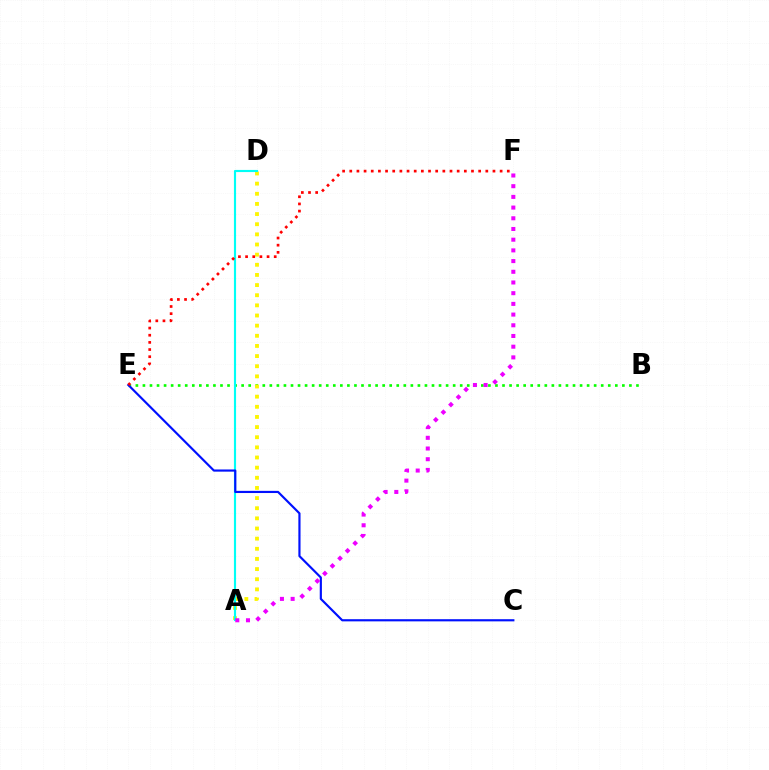{('B', 'E'): [{'color': '#08ff00', 'line_style': 'dotted', 'thickness': 1.92}], ('A', 'D'): [{'color': '#fcf500', 'line_style': 'dotted', 'thickness': 2.76}, {'color': '#00fff6', 'line_style': 'solid', 'thickness': 1.55}], ('C', 'E'): [{'color': '#0010ff', 'line_style': 'solid', 'thickness': 1.56}], ('A', 'F'): [{'color': '#ee00ff', 'line_style': 'dotted', 'thickness': 2.91}], ('E', 'F'): [{'color': '#ff0000', 'line_style': 'dotted', 'thickness': 1.95}]}